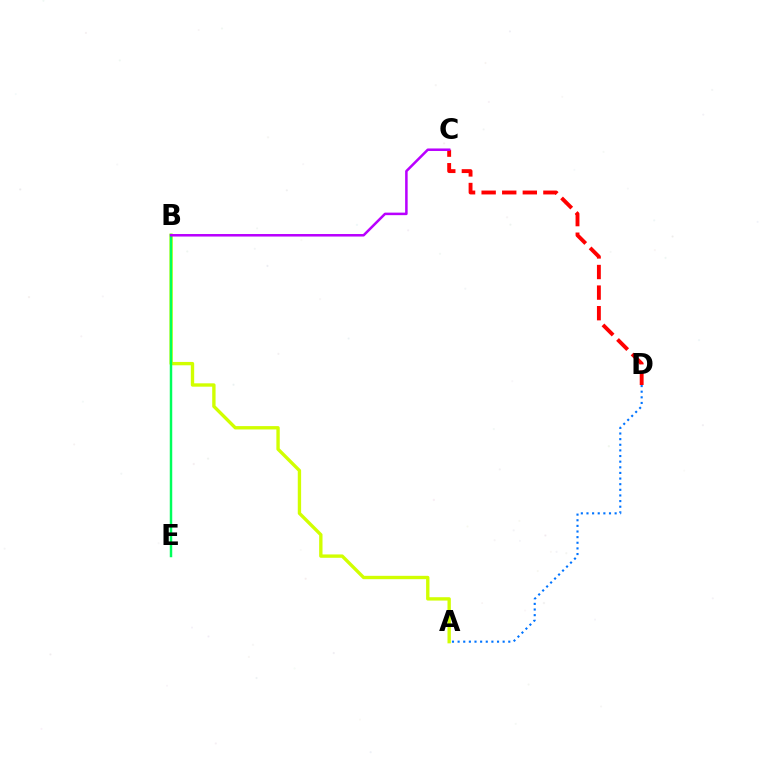{('A', 'B'): [{'color': '#d1ff00', 'line_style': 'solid', 'thickness': 2.42}], ('C', 'D'): [{'color': '#ff0000', 'line_style': 'dashed', 'thickness': 2.8}], ('B', 'E'): [{'color': '#00ff5c', 'line_style': 'solid', 'thickness': 1.78}], ('A', 'D'): [{'color': '#0074ff', 'line_style': 'dotted', 'thickness': 1.53}], ('B', 'C'): [{'color': '#b900ff', 'line_style': 'solid', 'thickness': 1.81}]}